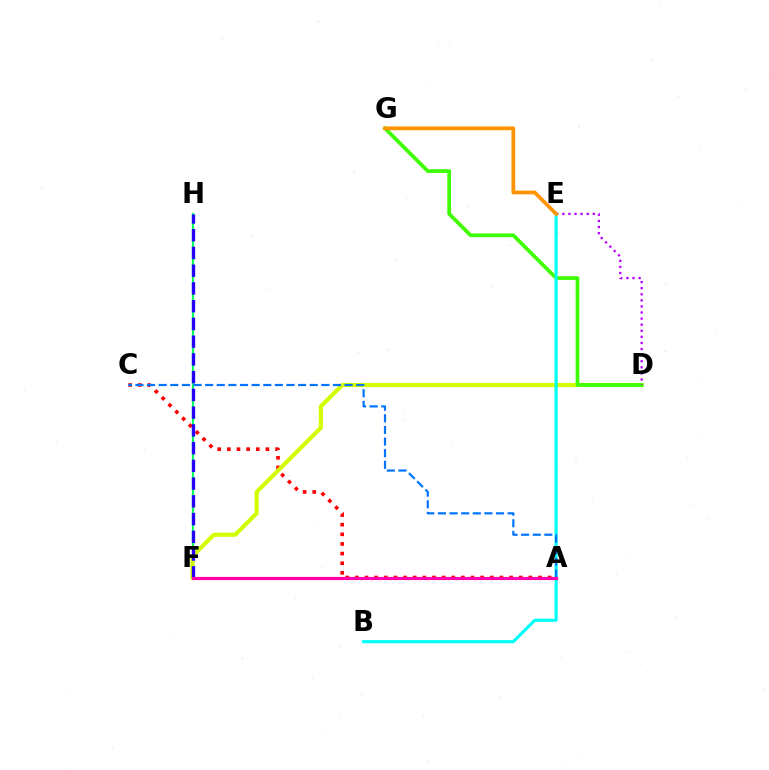{('F', 'H'): [{'color': '#00ff5c', 'line_style': 'solid', 'thickness': 1.57}, {'color': '#2500ff', 'line_style': 'dashed', 'thickness': 2.41}], ('A', 'C'): [{'color': '#ff0000', 'line_style': 'dotted', 'thickness': 2.62}, {'color': '#0074ff', 'line_style': 'dashed', 'thickness': 1.58}], ('D', 'F'): [{'color': '#d1ff00', 'line_style': 'solid', 'thickness': 2.98}], ('D', 'G'): [{'color': '#3dff00', 'line_style': 'solid', 'thickness': 2.67}], ('D', 'E'): [{'color': '#b900ff', 'line_style': 'dotted', 'thickness': 1.65}], ('B', 'E'): [{'color': '#00fff6', 'line_style': 'solid', 'thickness': 2.25}], ('A', 'F'): [{'color': '#ff00ac', 'line_style': 'solid', 'thickness': 2.27}], ('E', 'G'): [{'color': '#ff9400', 'line_style': 'solid', 'thickness': 2.7}]}